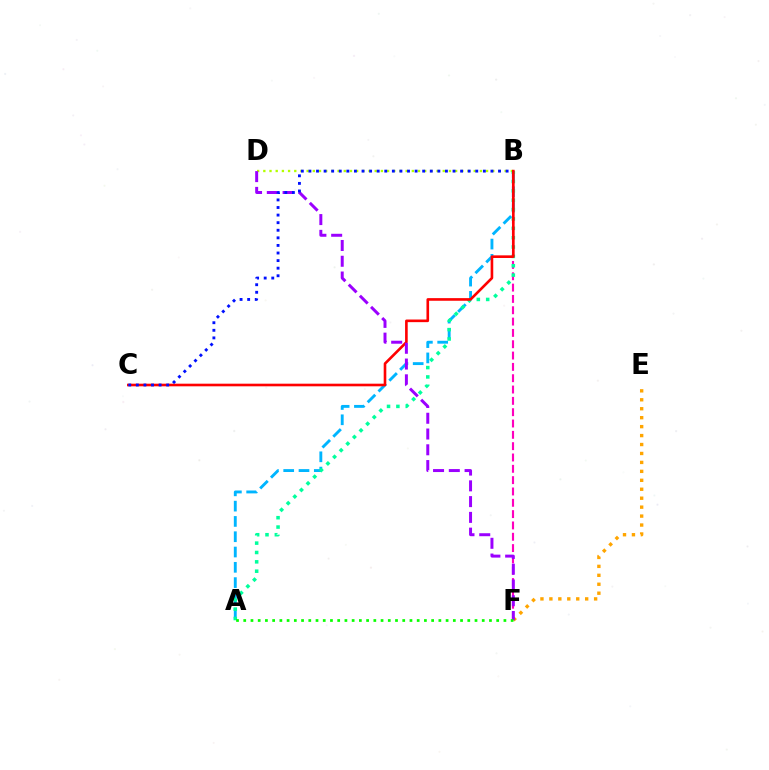{('B', 'F'): [{'color': '#ff00bd', 'line_style': 'dashed', 'thickness': 1.54}], ('A', 'B'): [{'color': '#00b5ff', 'line_style': 'dashed', 'thickness': 2.08}, {'color': '#00ff9d', 'line_style': 'dotted', 'thickness': 2.54}], ('B', 'D'): [{'color': '#b3ff00', 'line_style': 'dotted', 'thickness': 1.68}], ('E', 'F'): [{'color': '#ffa500', 'line_style': 'dotted', 'thickness': 2.43}], ('B', 'C'): [{'color': '#ff0000', 'line_style': 'solid', 'thickness': 1.89}, {'color': '#0010ff', 'line_style': 'dotted', 'thickness': 2.06}], ('D', 'F'): [{'color': '#9b00ff', 'line_style': 'dashed', 'thickness': 2.14}], ('A', 'F'): [{'color': '#08ff00', 'line_style': 'dotted', 'thickness': 1.96}]}